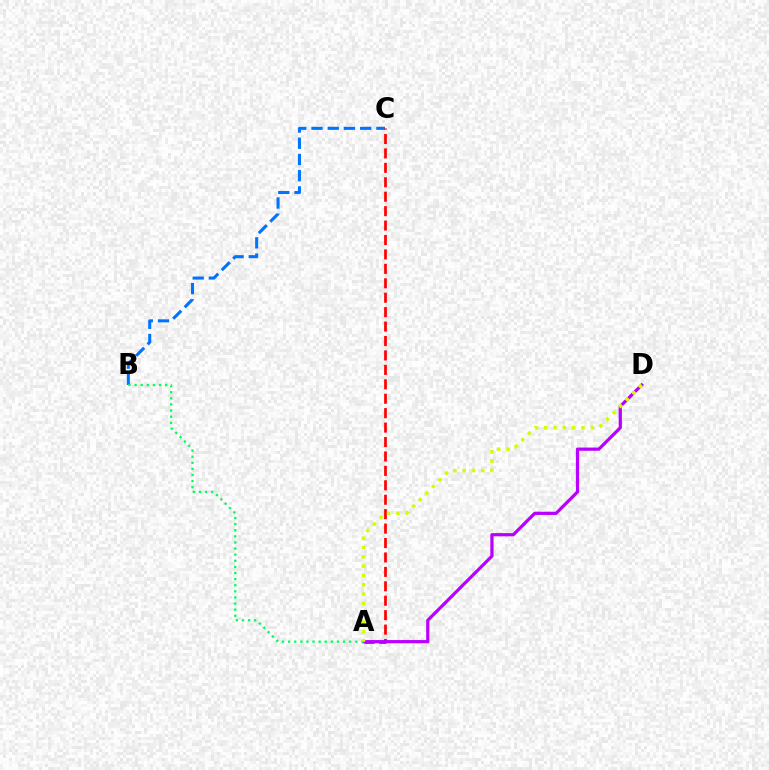{('B', 'C'): [{'color': '#0074ff', 'line_style': 'dashed', 'thickness': 2.2}], ('A', 'C'): [{'color': '#ff0000', 'line_style': 'dashed', 'thickness': 1.96}], ('A', 'D'): [{'color': '#b900ff', 'line_style': 'solid', 'thickness': 2.32}, {'color': '#d1ff00', 'line_style': 'dotted', 'thickness': 2.53}], ('A', 'B'): [{'color': '#00ff5c', 'line_style': 'dotted', 'thickness': 1.66}]}